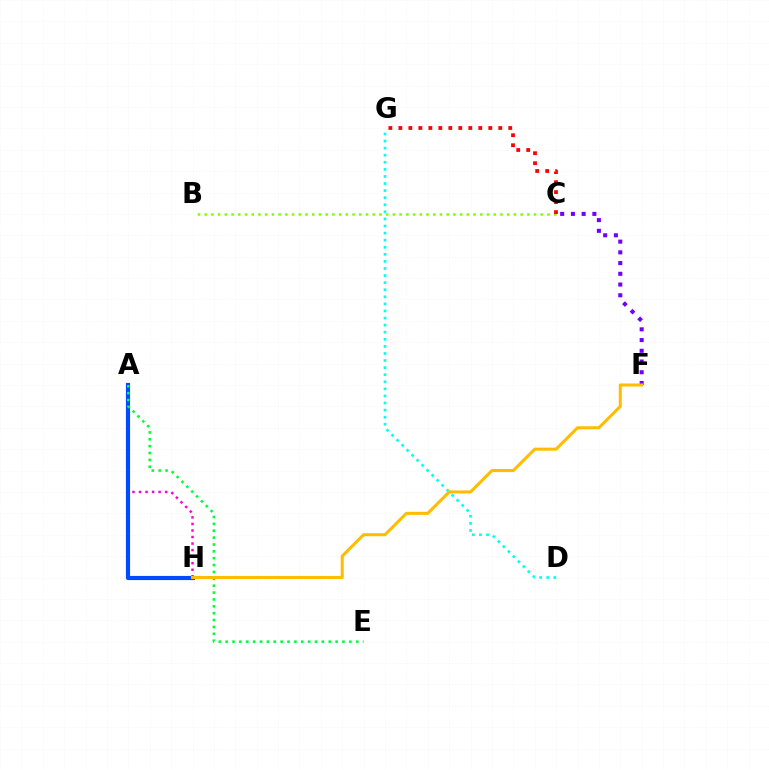{('B', 'C'): [{'color': '#84ff00', 'line_style': 'dotted', 'thickness': 1.83}], ('C', 'G'): [{'color': '#ff0000', 'line_style': 'dotted', 'thickness': 2.71}], ('C', 'F'): [{'color': '#7200ff', 'line_style': 'dotted', 'thickness': 2.92}], ('D', 'G'): [{'color': '#00fff6', 'line_style': 'dotted', 'thickness': 1.92}], ('A', 'H'): [{'color': '#ff00cf', 'line_style': 'dotted', 'thickness': 1.78}, {'color': '#004bff', 'line_style': 'solid', 'thickness': 2.99}], ('A', 'E'): [{'color': '#00ff39', 'line_style': 'dotted', 'thickness': 1.87}], ('F', 'H'): [{'color': '#ffbd00', 'line_style': 'solid', 'thickness': 2.2}]}